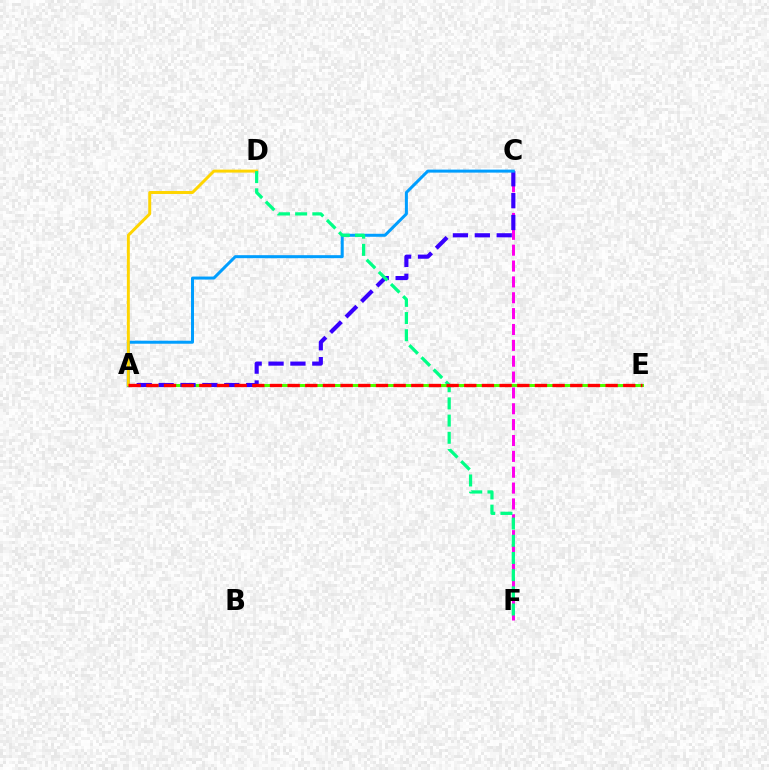{('A', 'E'): [{'color': '#4fff00', 'line_style': 'solid', 'thickness': 2.16}, {'color': '#ff0000', 'line_style': 'dashed', 'thickness': 2.4}], ('C', 'F'): [{'color': '#ff00ed', 'line_style': 'dashed', 'thickness': 2.15}], ('A', 'C'): [{'color': '#3700ff', 'line_style': 'dashed', 'thickness': 2.97}, {'color': '#009eff', 'line_style': 'solid', 'thickness': 2.16}], ('A', 'D'): [{'color': '#ffd500', 'line_style': 'solid', 'thickness': 2.13}], ('D', 'F'): [{'color': '#00ff86', 'line_style': 'dashed', 'thickness': 2.33}]}